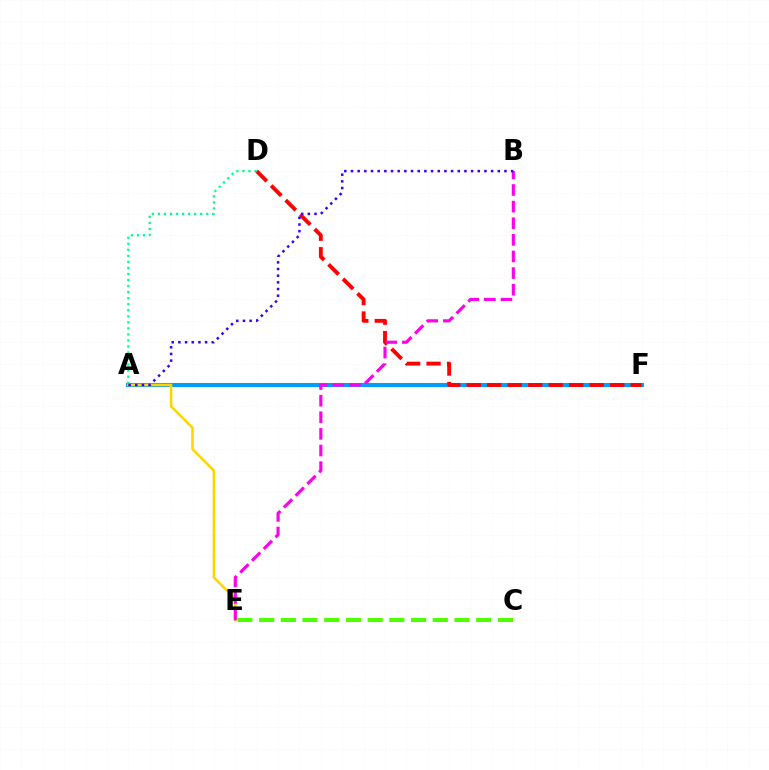{('A', 'F'): [{'color': '#009eff', 'line_style': 'solid', 'thickness': 2.9}], ('D', 'F'): [{'color': '#ff0000', 'line_style': 'dashed', 'thickness': 2.79}], ('A', 'E'): [{'color': '#ffd500', 'line_style': 'solid', 'thickness': 1.82}], ('B', 'E'): [{'color': '#ff00ed', 'line_style': 'dashed', 'thickness': 2.26}], ('C', 'E'): [{'color': '#4fff00', 'line_style': 'dashed', 'thickness': 2.95}], ('A', 'D'): [{'color': '#00ff86', 'line_style': 'dotted', 'thickness': 1.64}], ('A', 'B'): [{'color': '#3700ff', 'line_style': 'dotted', 'thickness': 1.81}]}